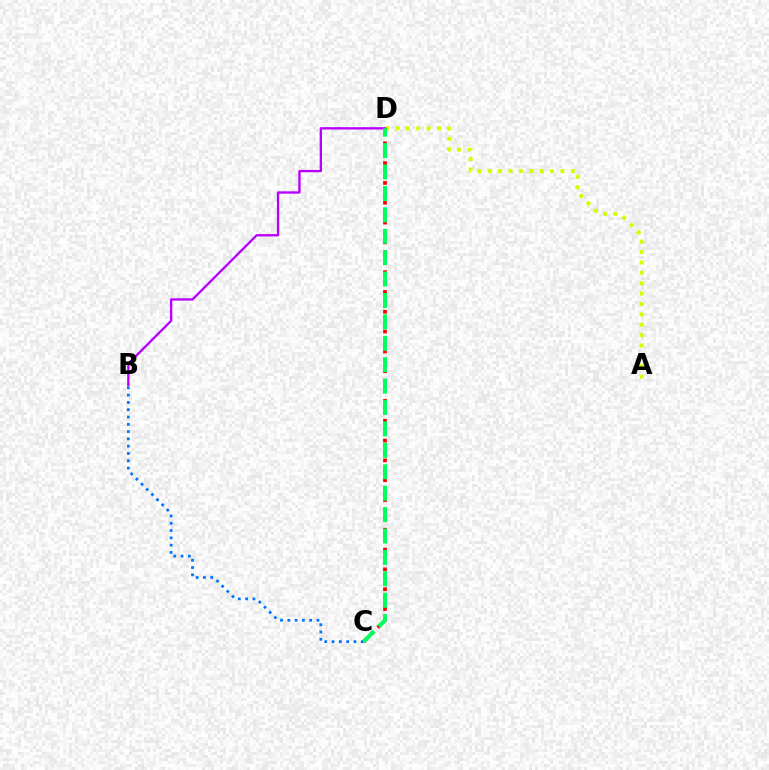{('A', 'D'): [{'color': '#d1ff00', 'line_style': 'dotted', 'thickness': 2.82}], ('C', 'D'): [{'color': '#ff0000', 'line_style': 'dotted', 'thickness': 2.69}, {'color': '#00ff5c', 'line_style': 'dashed', 'thickness': 2.91}], ('B', 'C'): [{'color': '#0074ff', 'line_style': 'dotted', 'thickness': 1.98}], ('B', 'D'): [{'color': '#b900ff', 'line_style': 'solid', 'thickness': 1.68}]}